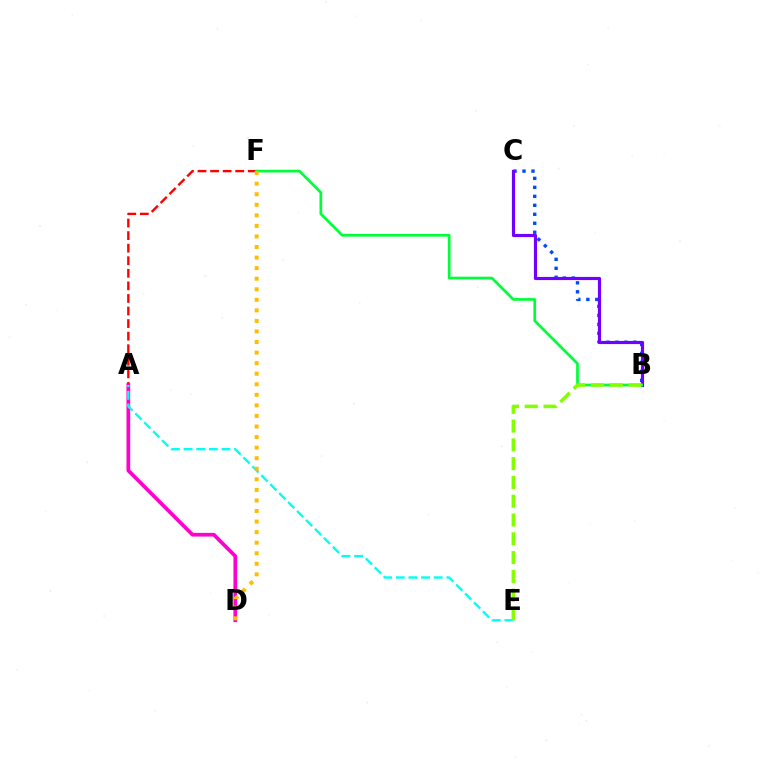{('B', 'C'): [{'color': '#004bff', 'line_style': 'dotted', 'thickness': 2.44}, {'color': '#7200ff', 'line_style': 'solid', 'thickness': 2.28}], ('A', 'F'): [{'color': '#ff0000', 'line_style': 'dashed', 'thickness': 1.71}], ('A', 'D'): [{'color': '#ff00cf', 'line_style': 'solid', 'thickness': 2.67}], ('A', 'E'): [{'color': '#00fff6', 'line_style': 'dashed', 'thickness': 1.72}], ('B', 'F'): [{'color': '#00ff39', 'line_style': 'solid', 'thickness': 1.96}], ('B', 'E'): [{'color': '#84ff00', 'line_style': 'dashed', 'thickness': 2.55}], ('D', 'F'): [{'color': '#ffbd00', 'line_style': 'dotted', 'thickness': 2.87}]}